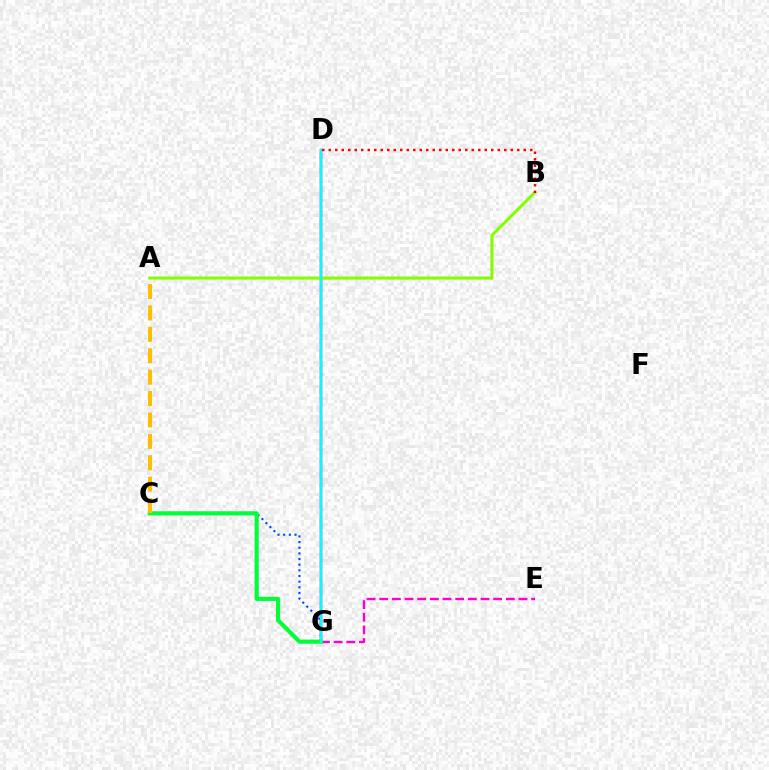{('C', 'G'): [{'color': '#004bff', 'line_style': 'dotted', 'thickness': 1.54}, {'color': '#00ff39', 'line_style': 'solid', 'thickness': 2.98}], ('E', 'G'): [{'color': '#ff00cf', 'line_style': 'dashed', 'thickness': 1.72}], ('D', 'G'): [{'color': '#7200ff', 'line_style': 'solid', 'thickness': 1.74}, {'color': '#00fff6', 'line_style': 'solid', 'thickness': 1.64}], ('A', 'B'): [{'color': '#84ff00', 'line_style': 'solid', 'thickness': 2.21}], ('A', 'C'): [{'color': '#ffbd00', 'line_style': 'dashed', 'thickness': 2.91}], ('B', 'D'): [{'color': '#ff0000', 'line_style': 'dotted', 'thickness': 1.77}]}